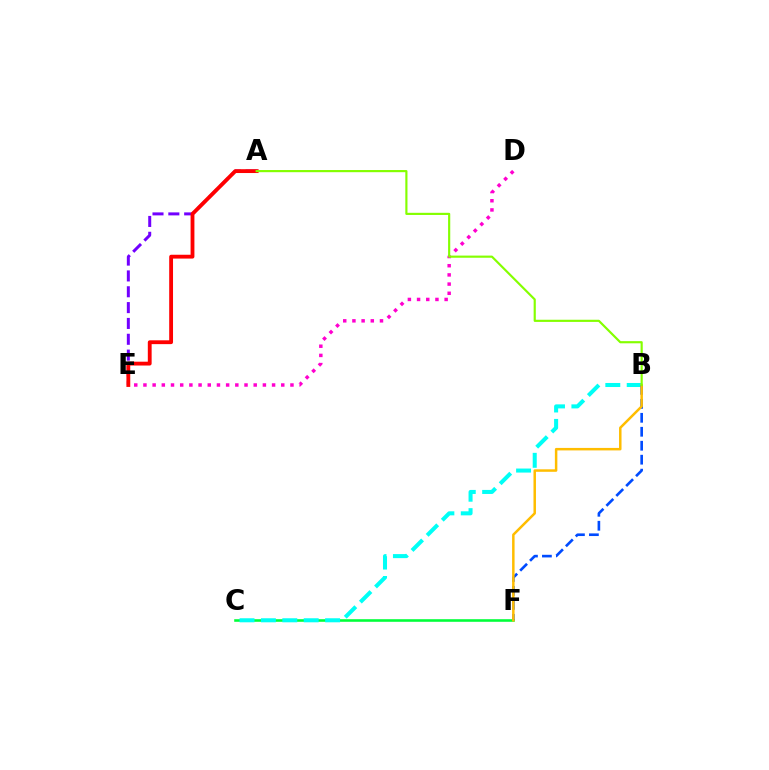{('A', 'E'): [{'color': '#7200ff', 'line_style': 'dashed', 'thickness': 2.15}, {'color': '#ff0000', 'line_style': 'solid', 'thickness': 2.76}], ('C', 'F'): [{'color': '#00ff39', 'line_style': 'solid', 'thickness': 1.86}], ('D', 'E'): [{'color': '#ff00cf', 'line_style': 'dotted', 'thickness': 2.5}], ('B', 'C'): [{'color': '#00fff6', 'line_style': 'dashed', 'thickness': 2.91}], ('B', 'F'): [{'color': '#004bff', 'line_style': 'dashed', 'thickness': 1.9}, {'color': '#ffbd00', 'line_style': 'solid', 'thickness': 1.79}], ('A', 'B'): [{'color': '#84ff00', 'line_style': 'solid', 'thickness': 1.56}]}